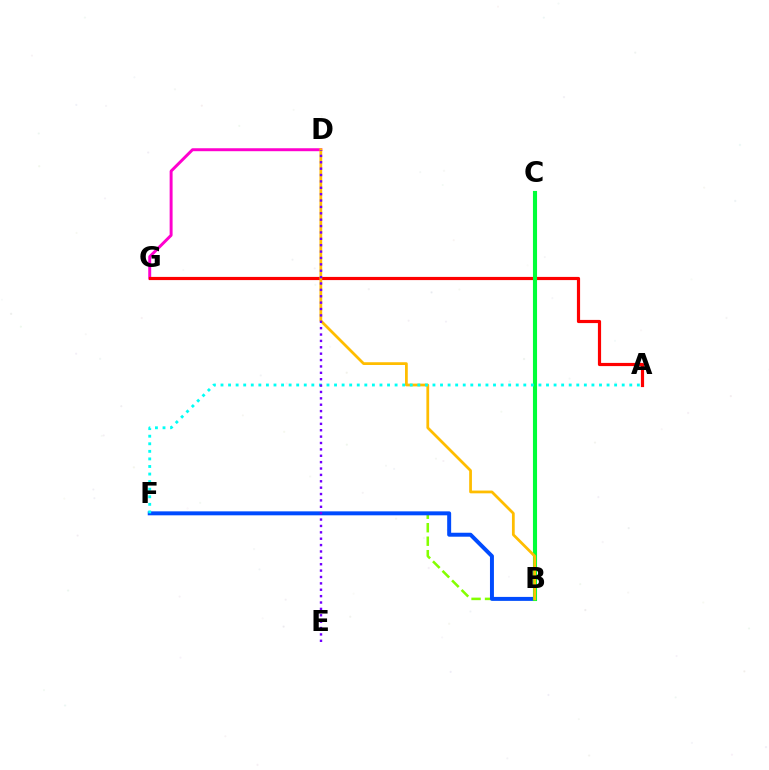{('B', 'F'): [{'color': '#84ff00', 'line_style': 'dashed', 'thickness': 1.83}, {'color': '#004bff', 'line_style': 'solid', 'thickness': 2.85}], ('D', 'G'): [{'color': '#ff00cf', 'line_style': 'solid', 'thickness': 2.13}], ('A', 'G'): [{'color': '#ff0000', 'line_style': 'solid', 'thickness': 2.29}], ('B', 'C'): [{'color': '#00ff39', 'line_style': 'solid', 'thickness': 2.95}], ('B', 'D'): [{'color': '#ffbd00', 'line_style': 'solid', 'thickness': 1.99}], ('A', 'F'): [{'color': '#00fff6', 'line_style': 'dotted', 'thickness': 2.06}], ('D', 'E'): [{'color': '#7200ff', 'line_style': 'dotted', 'thickness': 1.73}]}